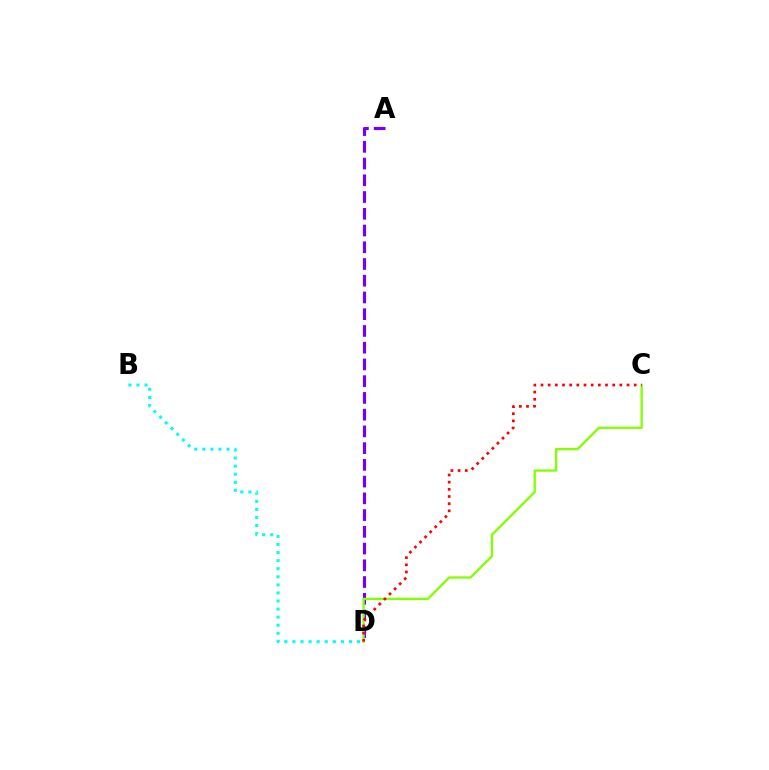{('A', 'D'): [{'color': '#7200ff', 'line_style': 'dashed', 'thickness': 2.27}], ('C', 'D'): [{'color': '#84ff00', 'line_style': 'solid', 'thickness': 1.66}, {'color': '#ff0000', 'line_style': 'dotted', 'thickness': 1.95}], ('B', 'D'): [{'color': '#00fff6', 'line_style': 'dotted', 'thickness': 2.19}]}